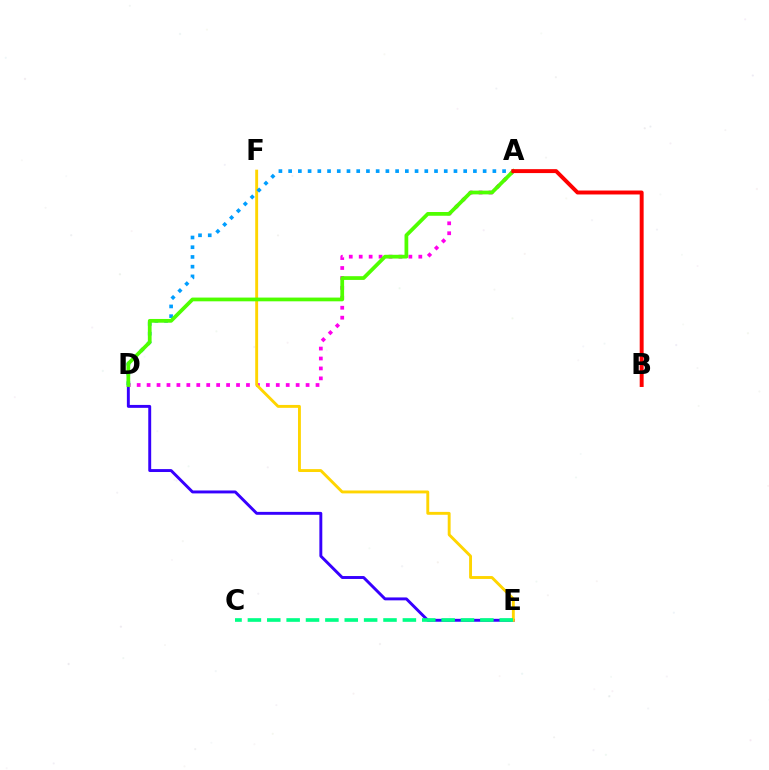{('D', 'E'): [{'color': '#3700ff', 'line_style': 'solid', 'thickness': 2.1}], ('A', 'D'): [{'color': '#ff00ed', 'line_style': 'dotted', 'thickness': 2.7}, {'color': '#009eff', 'line_style': 'dotted', 'thickness': 2.64}, {'color': '#4fff00', 'line_style': 'solid', 'thickness': 2.7}], ('E', 'F'): [{'color': '#ffd500', 'line_style': 'solid', 'thickness': 2.08}], ('C', 'E'): [{'color': '#00ff86', 'line_style': 'dashed', 'thickness': 2.63}], ('A', 'B'): [{'color': '#ff0000', 'line_style': 'solid', 'thickness': 2.83}]}